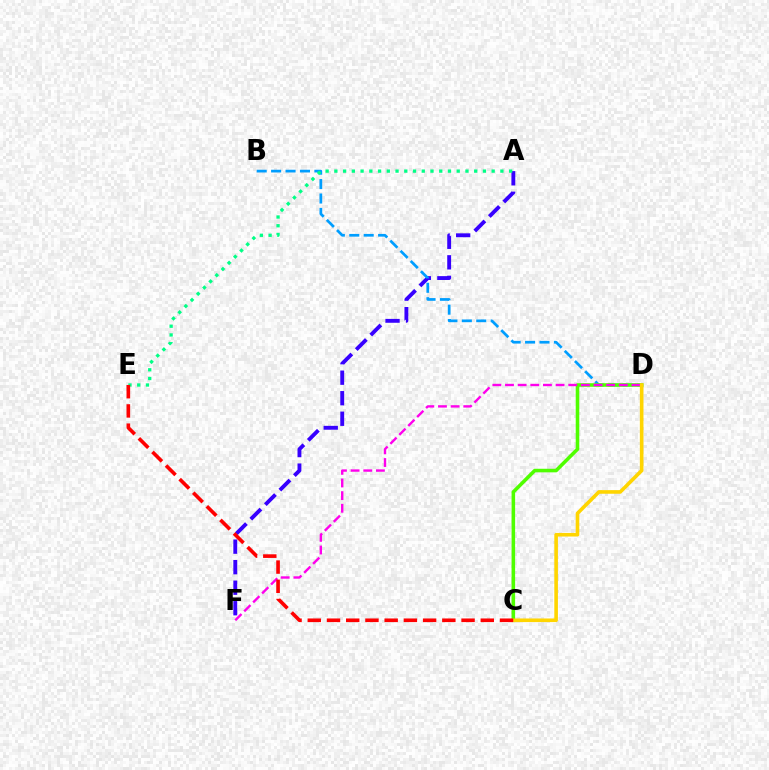{('A', 'F'): [{'color': '#3700ff', 'line_style': 'dashed', 'thickness': 2.79}], ('B', 'D'): [{'color': '#009eff', 'line_style': 'dashed', 'thickness': 1.96}], ('C', 'D'): [{'color': '#4fff00', 'line_style': 'solid', 'thickness': 2.57}, {'color': '#ffd500', 'line_style': 'solid', 'thickness': 2.6}], ('D', 'F'): [{'color': '#ff00ed', 'line_style': 'dashed', 'thickness': 1.72}], ('A', 'E'): [{'color': '#00ff86', 'line_style': 'dotted', 'thickness': 2.37}], ('C', 'E'): [{'color': '#ff0000', 'line_style': 'dashed', 'thickness': 2.61}]}